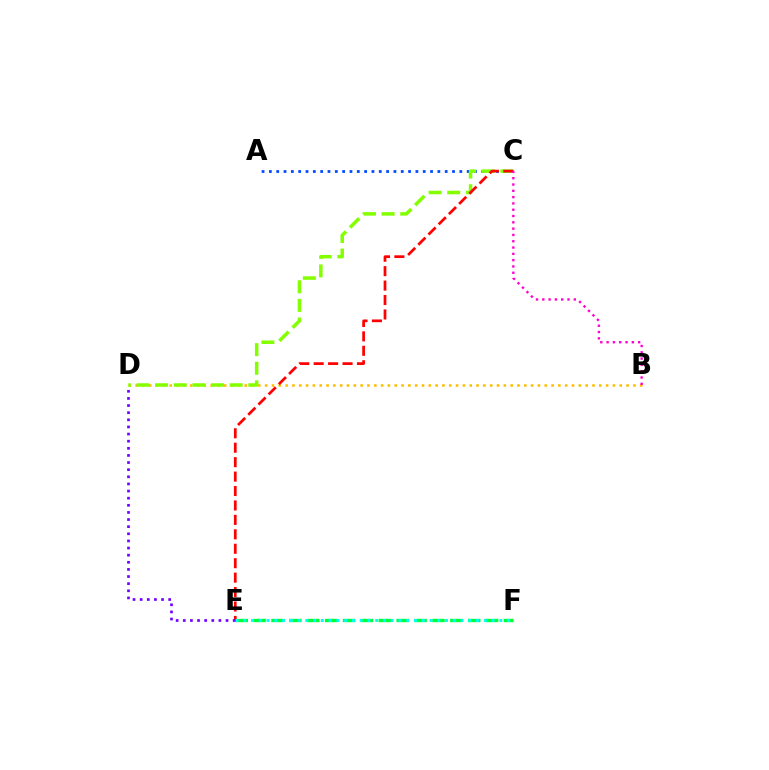{('A', 'C'): [{'color': '#004bff', 'line_style': 'dotted', 'thickness': 1.99}], ('E', 'F'): [{'color': '#00ff39', 'line_style': 'dashed', 'thickness': 2.43}, {'color': '#00fff6', 'line_style': 'dotted', 'thickness': 2.11}], ('B', 'D'): [{'color': '#ffbd00', 'line_style': 'dotted', 'thickness': 1.85}], ('C', 'D'): [{'color': '#84ff00', 'line_style': 'dashed', 'thickness': 2.53}], ('C', 'E'): [{'color': '#ff0000', 'line_style': 'dashed', 'thickness': 1.96}], ('D', 'E'): [{'color': '#7200ff', 'line_style': 'dotted', 'thickness': 1.94}], ('B', 'C'): [{'color': '#ff00cf', 'line_style': 'dotted', 'thickness': 1.71}]}